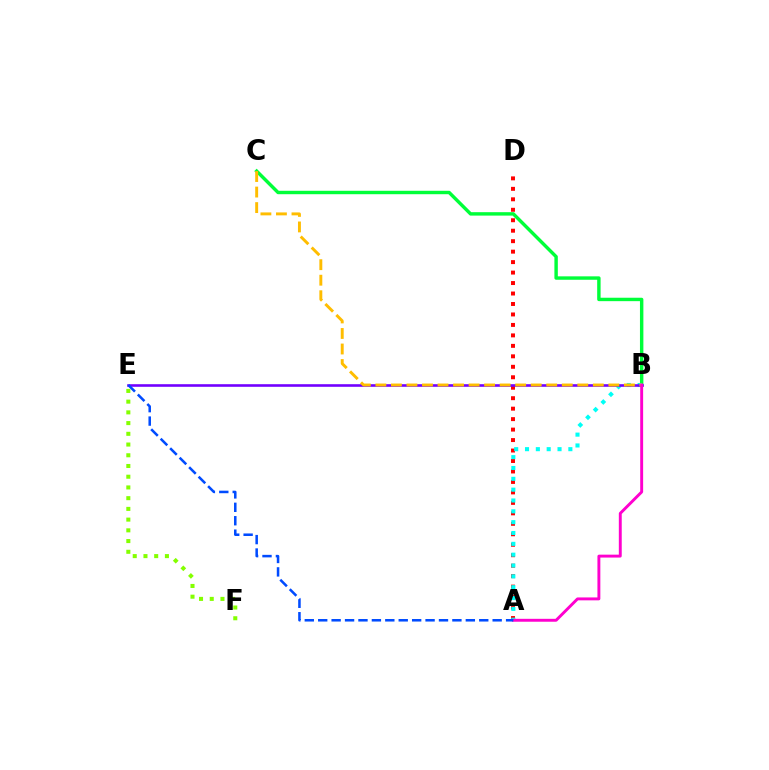{('B', 'C'): [{'color': '#00ff39', 'line_style': 'solid', 'thickness': 2.46}, {'color': '#ffbd00', 'line_style': 'dashed', 'thickness': 2.11}], ('A', 'D'): [{'color': '#ff0000', 'line_style': 'dotted', 'thickness': 2.84}], ('A', 'B'): [{'color': '#00fff6', 'line_style': 'dotted', 'thickness': 2.94}, {'color': '#ff00cf', 'line_style': 'solid', 'thickness': 2.1}], ('E', 'F'): [{'color': '#84ff00', 'line_style': 'dotted', 'thickness': 2.91}], ('B', 'E'): [{'color': '#7200ff', 'line_style': 'solid', 'thickness': 1.88}], ('A', 'E'): [{'color': '#004bff', 'line_style': 'dashed', 'thickness': 1.82}]}